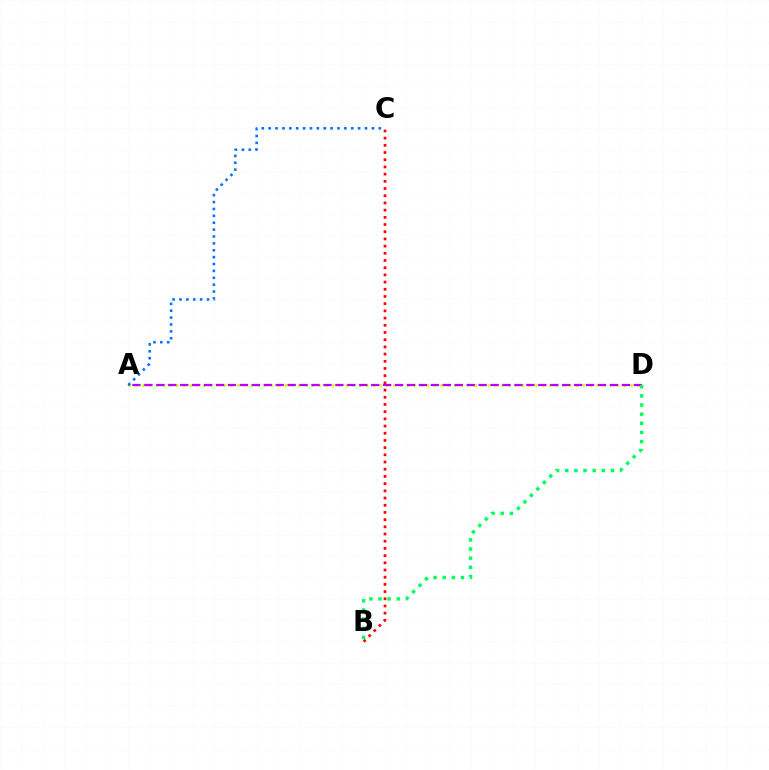{('A', 'D'): [{'color': '#d1ff00', 'line_style': 'dotted', 'thickness': 1.84}, {'color': '#b900ff', 'line_style': 'dashed', 'thickness': 1.62}], ('B', 'C'): [{'color': '#ff0000', 'line_style': 'dotted', 'thickness': 1.96}], ('A', 'C'): [{'color': '#0074ff', 'line_style': 'dotted', 'thickness': 1.87}], ('B', 'D'): [{'color': '#00ff5c', 'line_style': 'dotted', 'thickness': 2.48}]}